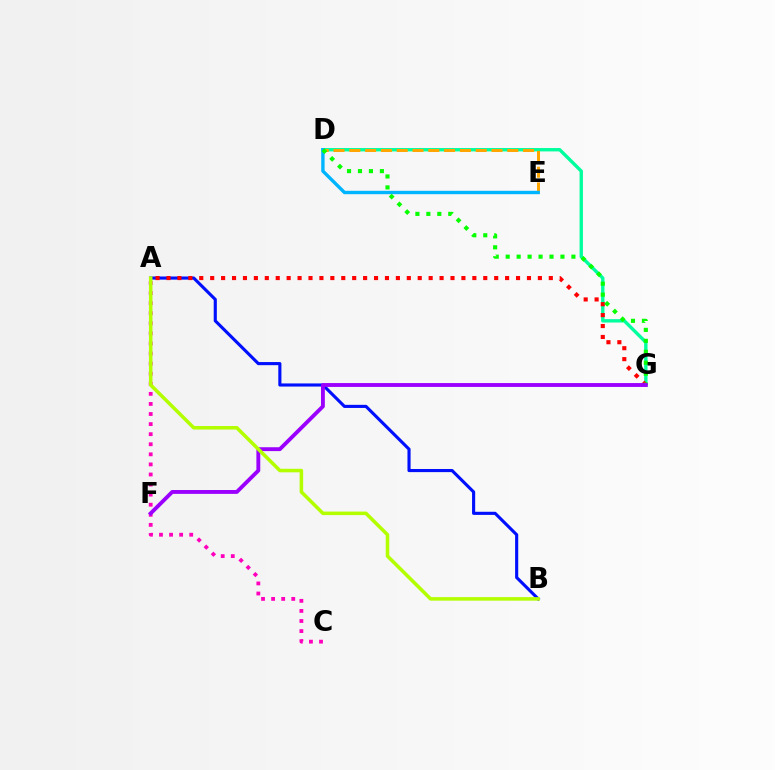{('A', 'B'): [{'color': '#0010ff', 'line_style': 'solid', 'thickness': 2.25}, {'color': '#b3ff00', 'line_style': 'solid', 'thickness': 2.54}], ('D', 'G'): [{'color': '#00ff9d', 'line_style': 'solid', 'thickness': 2.43}, {'color': '#08ff00', 'line_style': 'dotted', 'thickness': 2.98}], ('D', 'E'): [{'color': '#ffa500', 'line_style': 'dashed', 'thickness': 2.15}, {'color': '#00b5ff', 'line_style': 'solid', 'thickness': 2.44}], ('A', 'C'): [{'color': '#ff00bd', 'line_style': 'dotted', 'thickness': 2.74}], ('A', 'G'): [{'color': '#ff0000', 'line_style': 'dotted', 'thickness': 2.97}], ('F', 'G'): [{'color': '#9b00ff', 'line_style': 'solid', 'thickness': 2.78}]}